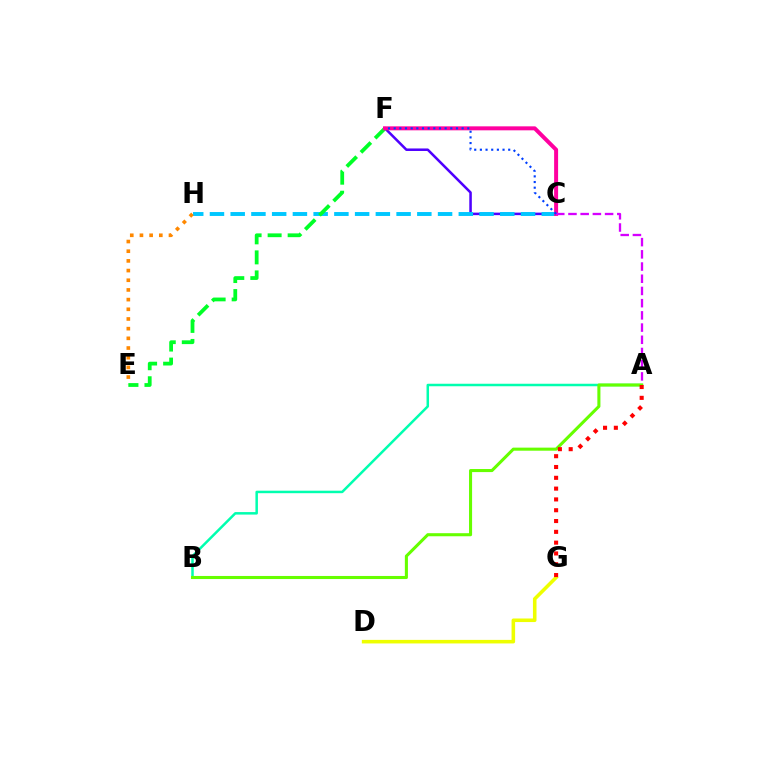{('C', 'F'): [{'color': '#4f00ff', 'line_style': 'solid', 'thickness': 1.82}, {'color': '#ff00a0', 'line_style': 'solid', 'thickness': 2.86}, {'color': '#003fff', 'line_style': 'dotted', 'thickness': 1.54}], ('C', 'H'): [{'color': '#00c7ff', 'line_style': 'dashed', 'thickness': 2.82}], ('D', 'G'): [{'color': '#eeff00', 'line_style': 'solid', 'thickness': 2.57}], ('E', 'H'): [{'color': '#ff8800', 'line_style': 'dotted', 'thickness': 2.63}], ('E', 'F'): [{'color': '#00ff27', 'line_style': 'dashed', 'thickness': 2.72}], ('A', 'C'): [{'color': '#d600ff', 'line_style': 'dashed', 'thickness': 1.66}], ('A', 'B'): [{'color': '#00ffaf', 'line_style': 'solid', 'thickness': 1.8}, {'color': '#66ff00', 'line_style': 'solid', 'thickness': 2.21}], ('A', 'G'): [{'color': '#ff0000', 'line_style': 'dotted', 'thickness': 2.94}]}